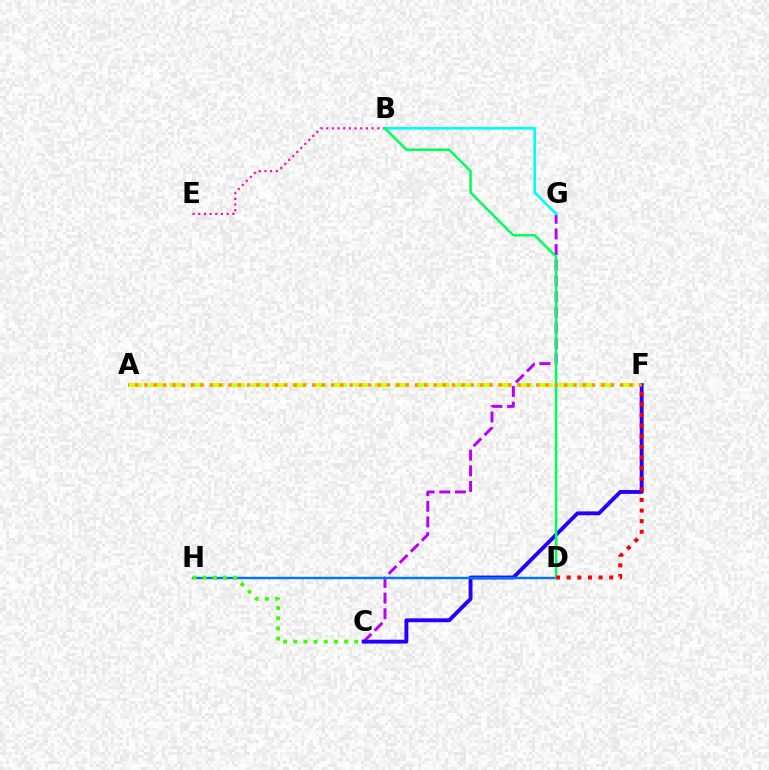{('C', 'G'): [{'color': '#b900ff', 'line_style': 'dashed', 'thickness': 2.13}], ('A', 'F'): [{'color': '#d1ff00', 'line_style': 'dashed', 'thickness': 2.79}, {'color': '#ff9400', 'line_style': 'dotted', 'thickness': 2.53}], ('C', 'F'): [{'color': '#2500ff', 'line_style': 'solid', 'thickness': 2.79}], ('B', 'E'): [{'color': '#ff00ac', 'line_style': 'dotted', 'thickness': 1.54}], ('D', 'H'): [{'color': '#0074ff', 'line_style': 'solid', 'thickness': 1.73}], ('C', 'H'): [{'color': '#3dff00', 'line_style': 'dotted', 'thickness': 2.76}], ('B', 'G'): [{'color': '#00fff6', 'line_style': 'solid', 'thickness': 1.91}], ('B', 'D'): [{'color': '#00ff5c', 'line_style': 'solid', 'thickness': 1.8}], ('D', 'F'): [{'color': '#ff0000', 'line_style': 'dotted', 'thickness': 2.88}]}